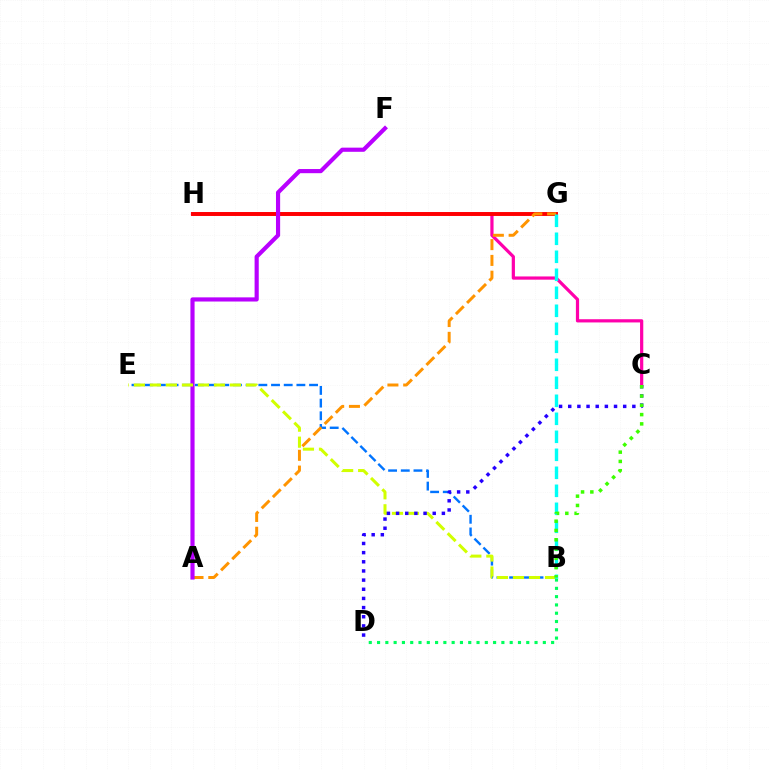{('C', 'H'): [{'color': '#ff00ac', 'line_style': 'solid', 'thickness': 2.31}], ('B', 'E'): [{'color': '#0074ff', 'line_style': 'dashed', 'thickness': 1.72}, {'color': '#d1ff00', 'line_style': 'dashed', 'thickness': 2.18}], ('G', 'H'): [{'color': '#ff0000', 'line_style': 'solid', 'thickness': 2.82}], ('A', 'G'): [{'color': '#ff9400', 'line_style': 'dashed', 'thickness': 2.14}], ('A', 'F'): [{'color': '#b900ff', 'line_style': 'solid', 'thickness': 2.99}], ('B', 'D'): [{'color': '#00ff5c', 'line_style': 'dotted', 'thickness': 2.25}], ('B', 'G'): [{'color': '#00fff6', 'line_style': 'dashed', 'thickness': 2.45}], ('C', 'D'): [{'color': '#2500ff', 'line_style': 'dotted', 'thickness': 2.49}], ('B', 'C'): [{'color': '#3dff00', 'line_style': 'dotted', 'thickness': 2.52}]}